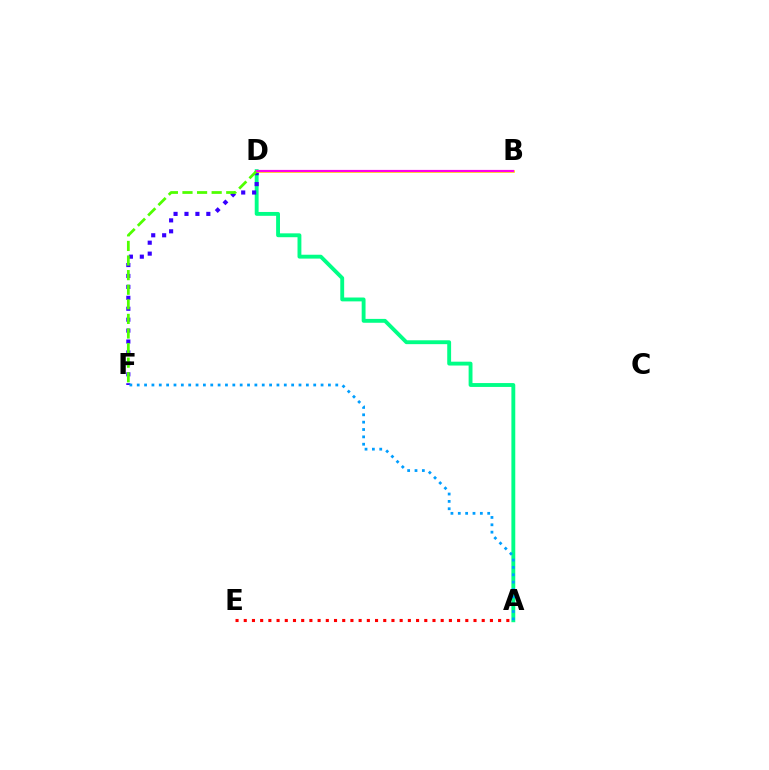{('A', 'D'): [{'color': '#00ff86', 'line_style': 'solid', 'thickness': 2.78}], ('D', 'F'): [{'color': '#3700ff', 'line_style': 'dotted', 'thickness': 2.97}, {'color': '#4fff00', 'line_style': 'dashed', 'thickness': 1.98}], ('B', 'D'): [{'color': '#ffd500', 'line_style': 'solid', 'thickness': 1.88}, {'color': '#ff00ed', 'line_style': 'solid', 'thickness': 1.58}], ('A', 'E'): [{'color': '#ff0000', 'line_style': 'dotted', 'thickness': 2.23}], ('A', 'F'): [{'color': '#009eff', 'line_style': 'dotted', 'thickness': 2.0}]}